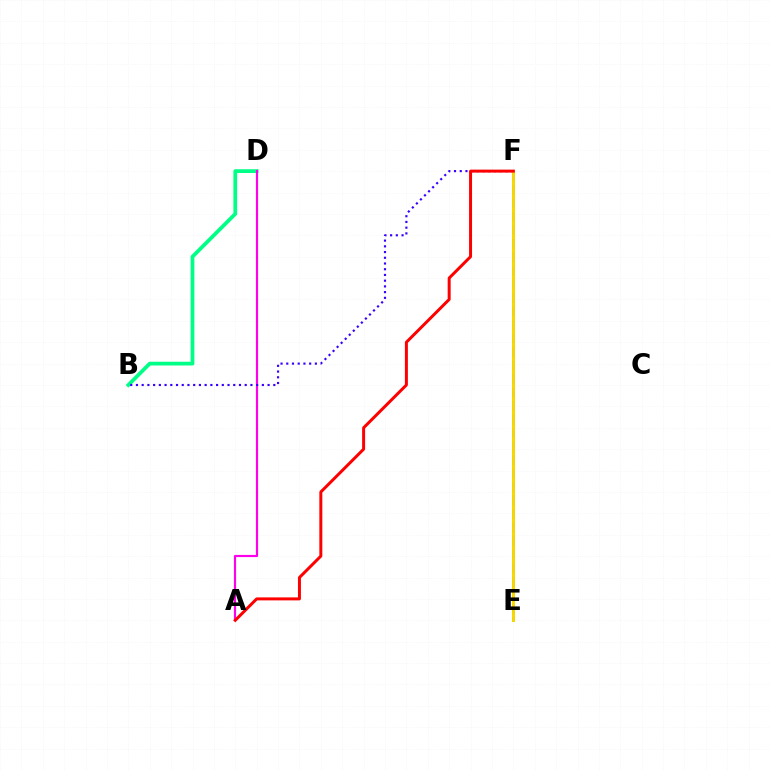{('E', 'F'): [{'color': '#4fff00', 'line_style': 'solid', 'thickness': 2.03}, {'color': '#009eff', 'line_style': 'dashed', 'thickness': 1.84}, {'color': '#ffd500', 'line_style': 'solid', 'thickness': 2.05}], ('B', 'D'): [{'color': '#00ff86', 'line_style': 'solid', 'thickness': 2.7}], ('A', 'D'): [{'color': '#ff00ed', 'line_style': 'solid', 'thickness': 1.56}], ('B', 'F'): [{'color': '#3700ff', 'line_style': 'dotted', 'thickness': 1.55}], ('A', 'F'): [{'color': '#ff0000', 'line_style': 'solid', 'thickness': 2.14}]}